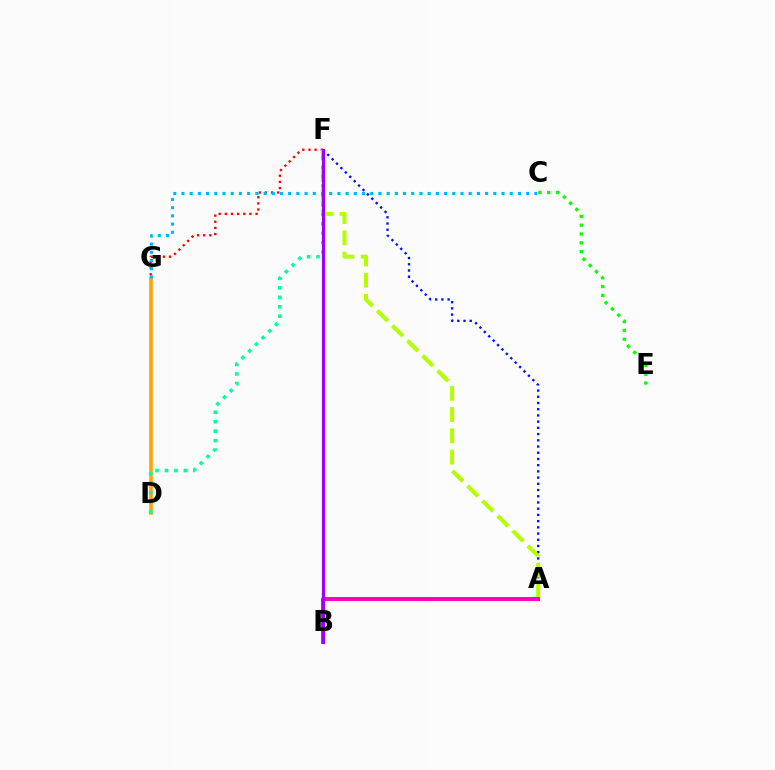{('F', 'G'): [{'color': '#ff0000', 'line_style': 'dotted', 'thickness': 1.67}], ('D', 'G'): [{'color': '#ffa500', 'line_style': 'solid', 'thickness': 2.58}], ('A', 'F'): [{'color': '#0010ff', 'line_style': 'dotted', 'thickness': 1.69}, {'color': '#b3ff00', 'line_style': 'dashed', 'thickness': 2.89}], ('D', 'F'): [{'color': '#00ff9d', 'line_style': 'dotted', 'thickness': 2.57}], ('C', 'G'): [{'color': '#00b5ff', 'line_style': 'dotted', 'thickness': 2.23}], ('A', 'B'): [{'color': '#ff00bd', 'line_style': 'solid', 'thickness': 2.84}], ('C', 'E'): [{'color': '#08ff00', 'line_style': 'dotted', 'thickness': 2.39}], ('B', 'F'): [{'color': '#9b00ff', 'line_style': 'solid', 'thickness': 2.28}]}